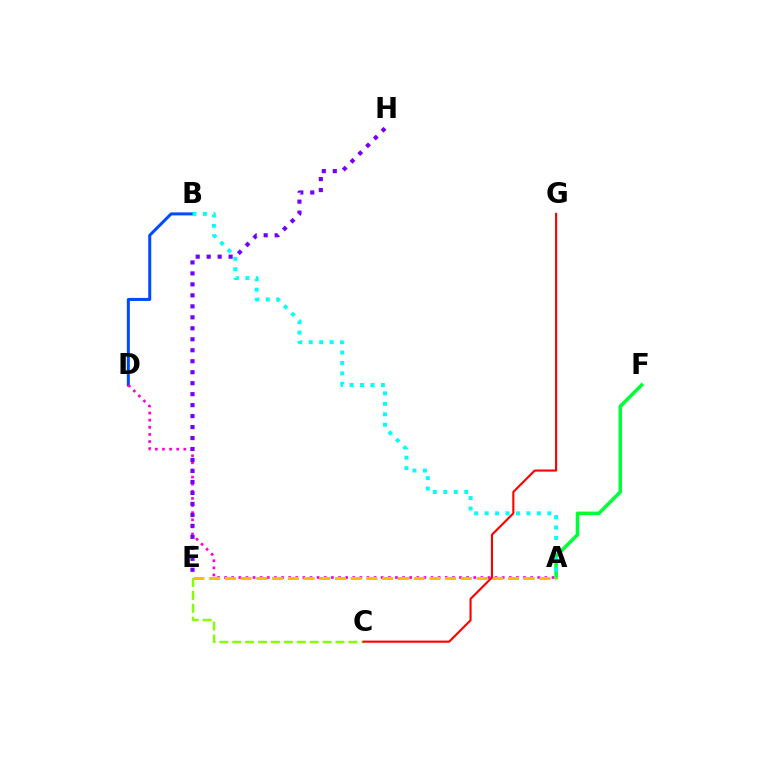{('B', 'D'): [{'color': '#004bff', 'line_style': 'solid', 'thickness': 2.17}], ('A', 'D'): [{'color': '#ff00cf', 'line_style': 'dotted', 'thickness': 1.93}], ('A', 'F'): [{'color': '#00ff39', 'line_style': 'solid', 'thickness': 2.54}], ('C', 'E'): [{'color': '#84ff00', 'line_style': 'dashed', 'thickness': 1.75}], ('A', 'E'): [{'color': '#ffbd00', 'line_style': 'dashed', 'thickness': 2.14}], ('A', 'B'): [{'color': '#00fff6', 'line_style': 'dotted', 'thickness': 2.84}], ('E', 'H'): [{'color': '#7200ff', 'line_style': 'dotted', 'thickness': 2.98}], ('C', 'G'): [{'color': '#ff0000', 'line_style': 'solid', 'thickness': 1.53}]}